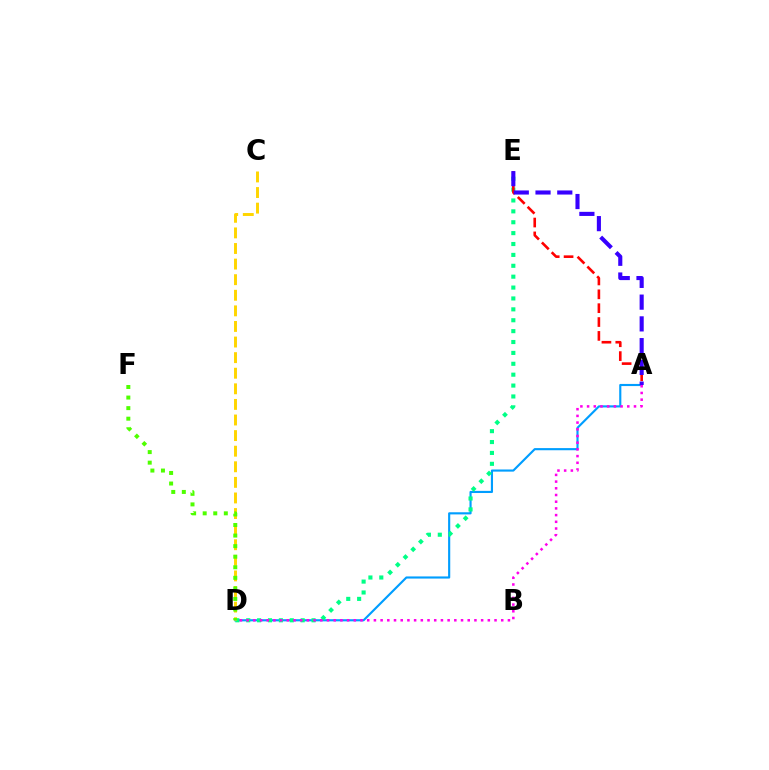{('A', 'D'): [{'color': '#009eff', 'line_style': 'solid', 'thickness': 1.54}, {'color': '#ff00ed', 'line_style': 'dotted', 'thickness': 1.82}], ('D', 'E'): [{'color': '#00ff86', 'line_style': 'dotted', 'thickness': 2.96}], ('C', 'D'): [{'color': '#ffd500', 'line_style': 'dashed', 'thickness': 2.12}], ('D', 'F'): [{'color': '#4fff00', 'line_style': 'dotted', 'thickness': 2.87}], ('A', 'E'): [{'color': '#ff0000', 'line_style': 'dashed', 'thickness': 1.88}, {'color': '#3700ff', 'line_style': 'dashed', 'thickness': 2.95}]}